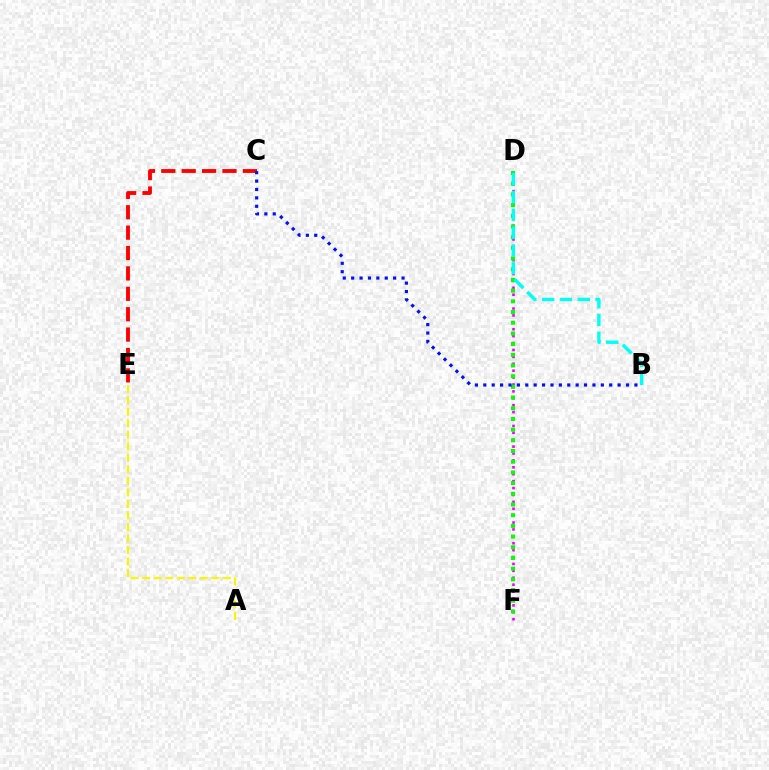{('C', 'E'): [{'color': '#ff0000', 'line_style': 'dashed', 'thickness': 2.77}], ('D', 'F'): [{'color': '#ee00ff', 'line_style': 'dotted', 'thickness': 1.88}, {'color': '#08ff00', 'line_style': 'dotted', 'thickness': 2.91}], ('B', 'C'): [{'color': '#0010ff', 'line_style': 'dotted', 'thickness': 2.28}], ('B', 'D'): [{'color': '#00fff6', 'line_style': 'dashed', 'thickness': 2.42}], ('A', 'E'): [{'color': '#fcf500', 'line_style': 'dashed', 'thickness': 1.57}]}